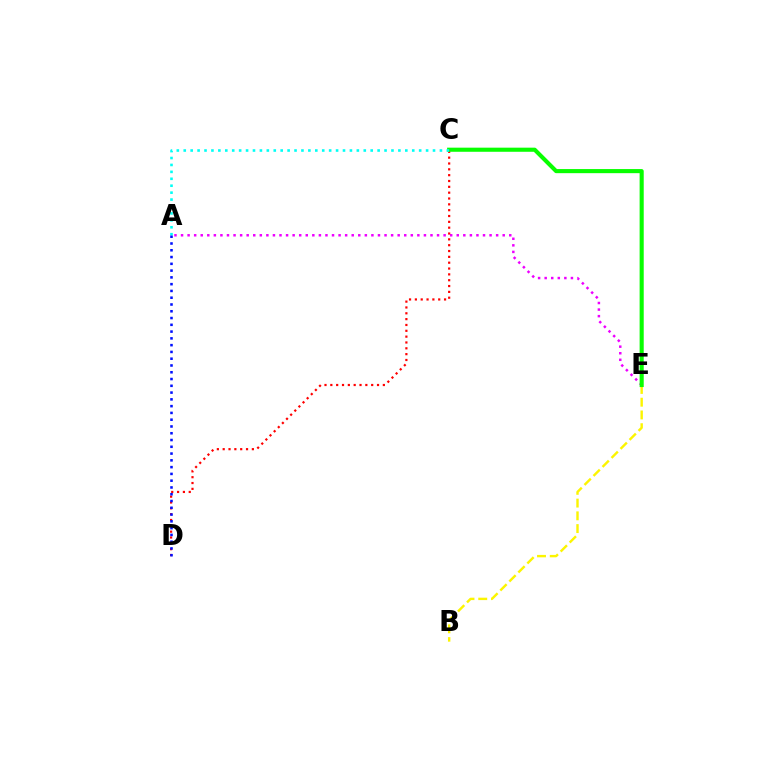{('A', 'E'): [{'color': '#ee00ff', 'line_style': 'dotted', 'thickness': 1.78}], ('C', 'D'): [{'color': '#ff0000', 'line_style': 'dotted', 'thickness': 1.59}], ('B', 'E'): [{'color': '#fcf500', 'line_style': 'dashed', 'thickness': 1.73}], ('C', 'E'): [{'color': '#08ff00', 'line_style': 'solid', 'thickness': 2.96}], ('A', 'C'): [{'color': '#00fff6', 'line_style': 'dotted', 'thickness': 1.88}], ('A', 'D'): [{'color': '#0010ff', 'line_style': 'dotted', 'thickness': 1.84}]}